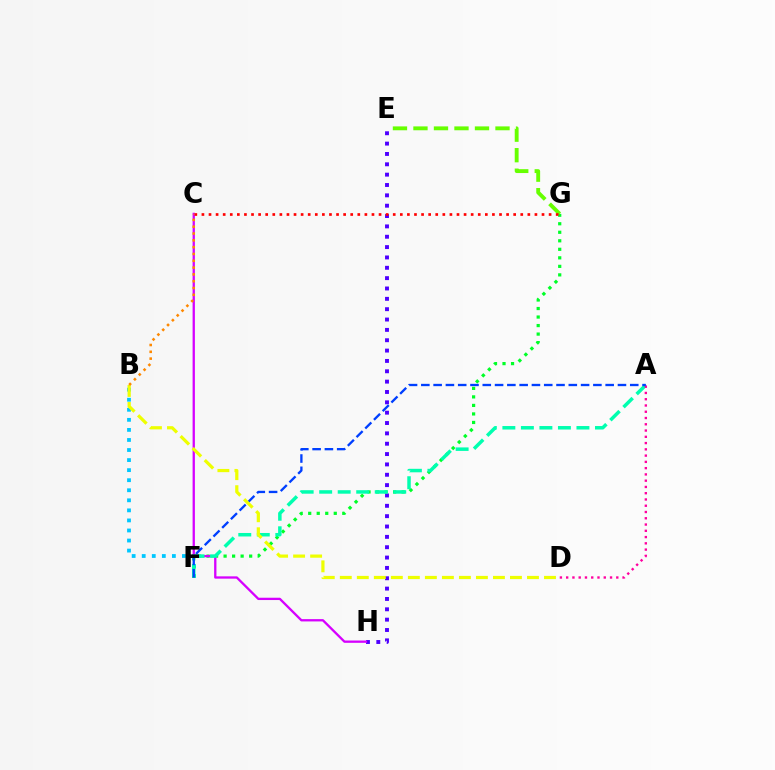{('B', 'F'): [{'color': '#00c7ff', 'line_style': 'dotted', 'thickness': 2.73}], ('F', 'G'): [{'color': '#00ff27', 'line_style': 'dotted', 'thickness': 2.32}], ('E', 'H'): [{'color': '#4f00ff', 'line_style': 'dotted', 'thickness': 2.81}], ('E', 'G'): [{'color': '#66ff00', 'line_style': 'dashed', 'thickness': 2.79}], ('C', 'H'): [{'color': '#d600ff', 'line_style': 'solid', 'thickness': 1.66}], ('A', 'F'): [{'color': '#00ffaf', 'line_style': 'dashed', 'thickness': 2.52}, {'color': '#003fff', 'line_style': 'dashed', 'thickness': 1.67}], ('A', 'D'): [{'color': '#ff00a0', 'line_style': 'dotted', 'thickness': 1.7}], ('B', 'D'): [{'color': '#eeff00', 'line_style': 'dashed', 'thickness': 2.31}], ('C', 'G'): [{'color': '#ff0000', 'line_style': 'dotted', 'thickness': 1.93}], ('B', 'C'): [{'color': '#ff8800', 'line_style': 'dotted', 'thickness': 1.85}]}